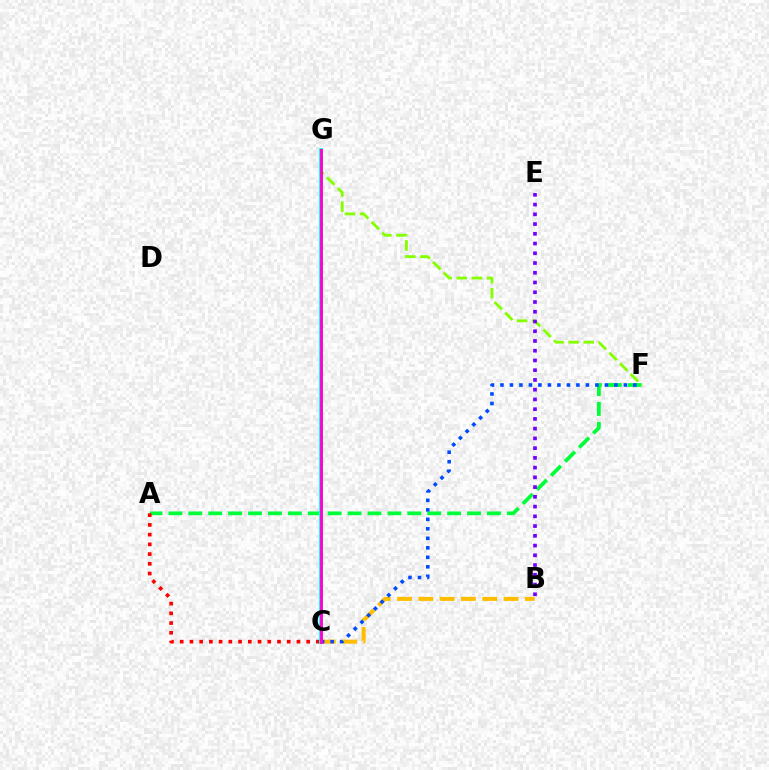{('A', 'F'): [{'color': '#00ff39', 'line_style': 'dashed', 'thickness': 2.7}], ('F', 'G'): [{'color': '#84ff00', 'line_style': 'dashed', 'thickness': 2.05}], ('A', 'C'): [{'color': '#ff0000', 'line_style': 'dotted', 'thickness': 2.64}], ('B', 'C'): [{'color': '#ffbd00', 'line_style': 'dashed', 'thickness': 2.89}], ('C', 'G'): [{'color': '#00fff6', 'line_style': 'solid', 'thickness': 2.76}, {'color': '#ff00cf', 'line_style': 'solid', 'thickness': 2.06}], ('C', 'F'): [{'color': '#004bff', 'line_style': 'dotted', 'thickness': 2.58}], ('B', 'E'): [{'color': '#7200ff', 'line_style': 'dotted', 'thickness': 2.65}]}